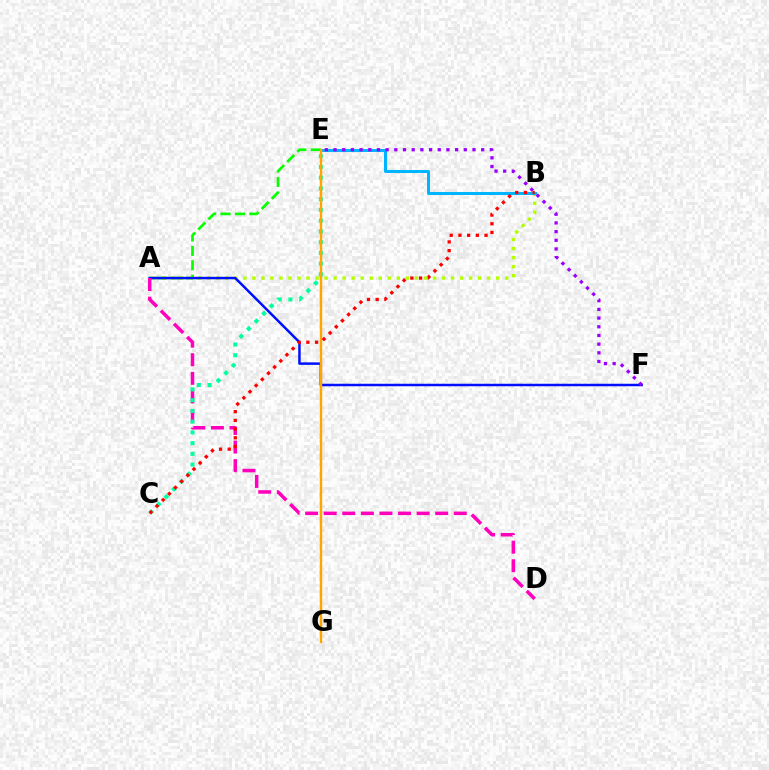{('A', 'E'): [{'color': '#08ff00', 'line_style': 'dashed', 'thickness': 1.95}], ('A', 'B'): [{'color': '#b3ff00', 'line_style': 'dotted', 'thickness': 2.45}], ('A', 'F'): [{'color': '#0010ff', 'line_style': 'solid', 'thickness': 1.79}], ('B', 'E'): [{'color': '#00b5ff', 'line_style': 'solid', 'thickness': 2.17}], ('A', 'D'): [{'color': '#ff00bd', 'line_style': 'dashed', 'thickness': 2.52}], ('E', 'F'): [{'color': '#9b00ff', 'line_style': 'dotted', 'thickness': 2.36}], ('C', 'E'): [{'color': '#00ff9d', 'line_style': 'dotted', 'thickness': 2.92}], ('E', 'G'): [{'color': '#ffa500', 'line_style': 'solid', 'thickness': 1.74}], ('B', 'C'): [{'color': '#ff0000', 'line_style': 'dotted', 'thickness': 2.36}]}